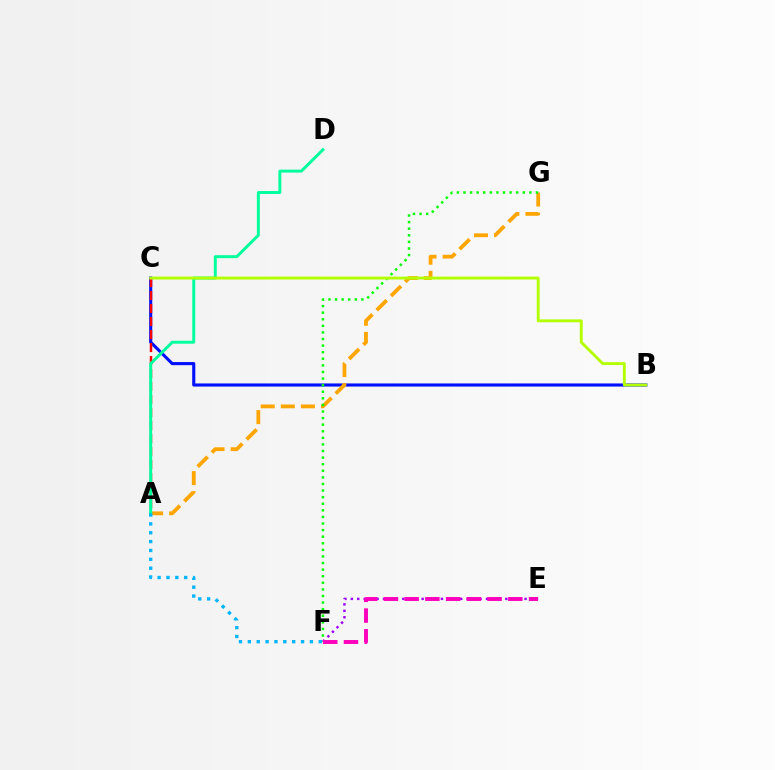{('B', 'C'): [{'color': '#0010ff', 'line_style': 'solid', 'thickness': 2.24}, {'color': '#b3ff00', 'line_style': 'solid', 'thickness': 2.08}], ('A', 'C'): [{'color': '#ff0000', 'line_style': 'dashed', 'thickness': 1.77}], ('A', 'G'): [{'color': '#ffa500', 'line_style': 'dashed', 'thickness': 2.73}], ('A', 'D'): [{'color': '#00ff9d', 'line_style': 'solid', 'thickness': 2.12}], ('F', 'G'): [{'color': '#08ff00', 'line_style': 'dotted', 'thickness': 1.79}], ('E', 'F'): [{'color': '#9b00ff', 'line_style': 'dotted', 'thickness': 1.75}, {'color': '#ff00bd', 'line_style': 'dashed', 'thickness': 2.82}], ('A', 'F'): [{'color': '#00b5ff', 'line_style': 'dotted', 'thickness': 2.41}]}